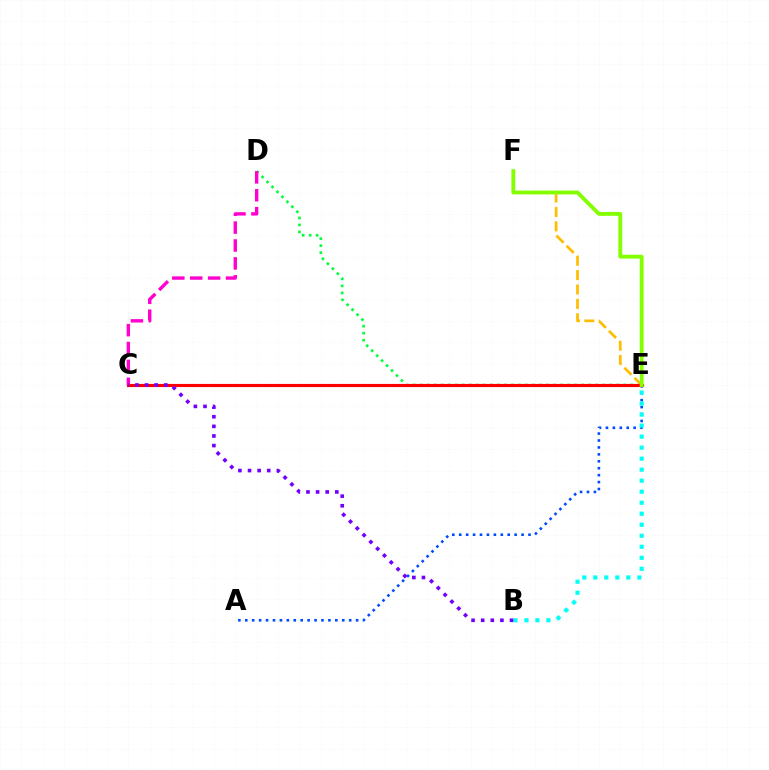{('D', 'E'): [{'color': '#00ff39', 'line_style': 'dotted', 'thickness': 1.91}], ('E', 'F'): [{'color': '#ffbd00', 'line_style': 'dashed', 'thickness': 1.96}, {'color': '#84ff00', 'line_style': 'solid', 'thickness': 2.77}], ('C', 'E'): [{'color': '#ff0000', 'line_style': 'solid', 'thickness': 2.26}], ('A', 'E'): [{'color': '#004bff', 'line_style': 'dotted', 'thickness': 1.88}], ('C', 'D'): [{'color': '#ff00cf', 'line_style': 'dashed', 'thickness': 2.43}], ('B', 'E'): [{'color': '#00fff6', 'line_style': 'dotted', 'thickness': 2.99}], ('B', 'C'): [{'color': '#7200ff', 'line_style': 'dotted', 'thickness': 2.61}]}